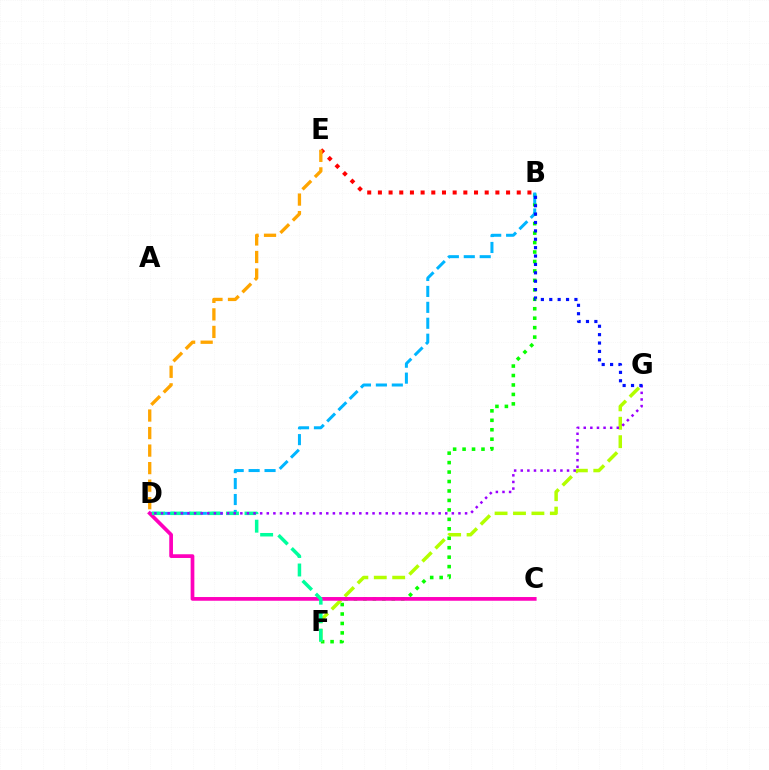{('B', 'F'): [{'color': '#08ff00', 'line_style': 'dotted', 'thickness': 2.57}], ('B', 'D'): [{'color': '#00b5ff', 'line_style': 'dashed', 'thickness': 2.16}], ('F', 'G'): [{'color': '#b3ff00', 'line_style': 'dashed', 'thickness': 2.5}], ('C', 'D'): [{'color': '#ff00bd', 'line_style': 'solid', 'thickness': 2.68}], ('D', 'F'): [{'color': '#00ff9d', 'line_style': 'dashed', 'thickness': 2.52}], ('D', 'G'): [{'color': '#9b00ff', 'line_style': 'dotted', 'thickness': 1.8}], ('B', 'G'): [{'color': '#0010ff', 'line_style': 'dotted', 'thickness': 2.28}], ('B', 'E'): [{'color': '#ff0000', 'line_style': 'dotted', 'thickness': 2.9}], ('D', 'E'): [{'color': '#ffa500', 'line_style': 'dashed', 'thickness': 2.38}]}